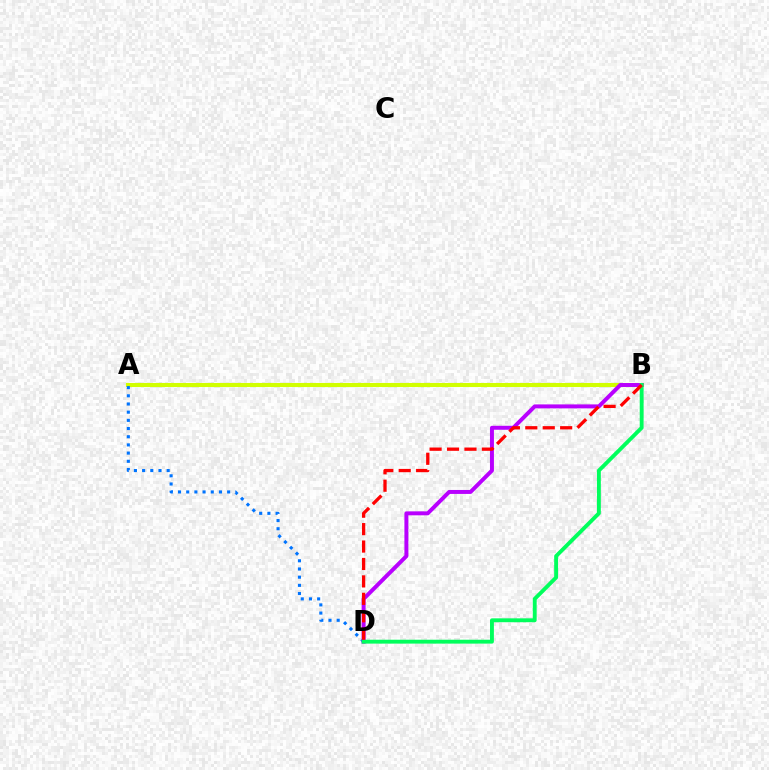{('A', 'B'): [{'color': '#d1ff00', 'line_style': 'solid', 'thickness': 2.94}], ('A', 'D'): [{'color': '#0074ff', 'line_style': 'dotted', 'thickness': 2.22}], ('B', 'D'): [{'color': '#b900ff', 'line_style': 'solid', 'thickness': 2.85}, {'color': '#00ff5c', 'line_style': 'solid', 'thickness': 2.8}, {'color': '#ff0000', 'line_style': 'dashed', 'thickness': 2.37}]}